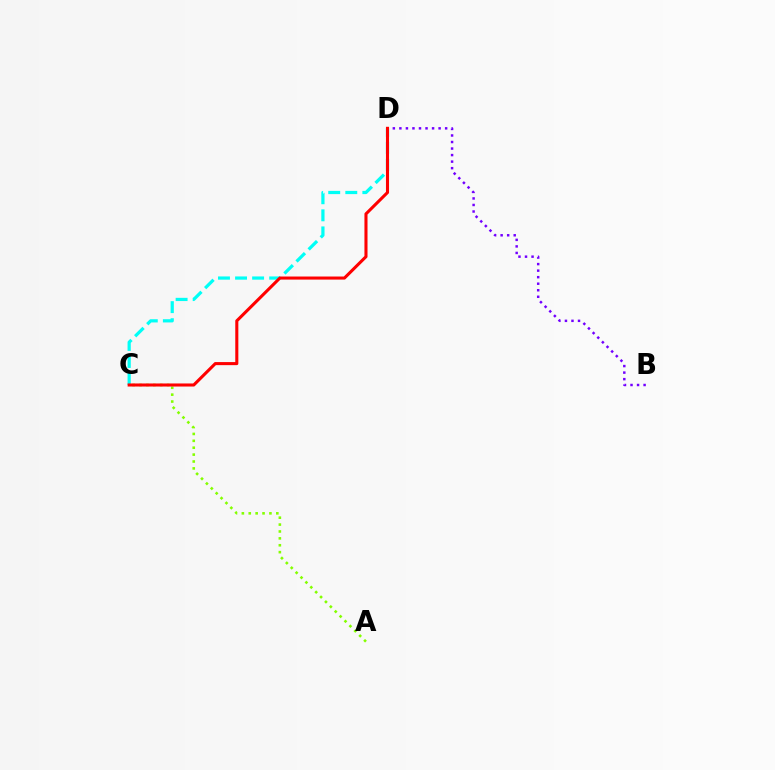{('A', 'C'): [{'color': '#84ff00', 'line_style': 'dotted', 'thickness': 1.87}], ('B', 'D'): [{'color': '#7200ff', 'line_style': 'dotted', 'thickness': 1.78}], ('C', 'D'): [{'color': '#00fff6', 'line_style': 'dashed', 'thickness': 2.32}, {'color': '#ff0000', 'line_style': 'solid', 'thickness': 2.21}]}